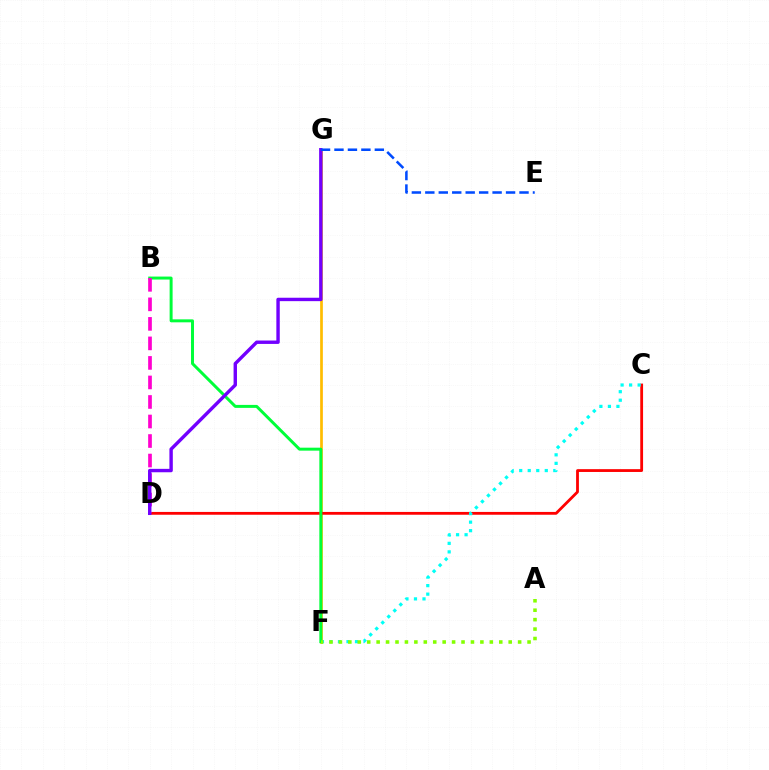{('F', 'G'): [{'color': '#ffbd00', 'line_style': 'solid', 'thickness': 1.95}], ('C', 'D'): [{'color': '#ff0000', 'line_style': 'solid', 'thickness': 2.02}], ('C', 'F'): [{'color': '#00fff6', 'line_style': 'dotted', 'thickness': 2.31}], ('B', 'F'): [{'color': '#00ff39', 'line_style': 'solid', 'thickness': 2.14}], ('B', 'D'): [{'color': '#ff00cf', 'line_style': 'dashed', 'thickness': 2.65}], ('D', 'G'): [{'color': '#7200ff', 'line_style': 'solid', 'thickness': 2.45}], ('E', 'G'): [{'color': '#004bff', 'line_style': 'dashed', 'thickness': 1.83}], ('A', 'F'): [{'color': '#84ff00', 'line_style': 'dotted', 'thickness': 2.56}]}